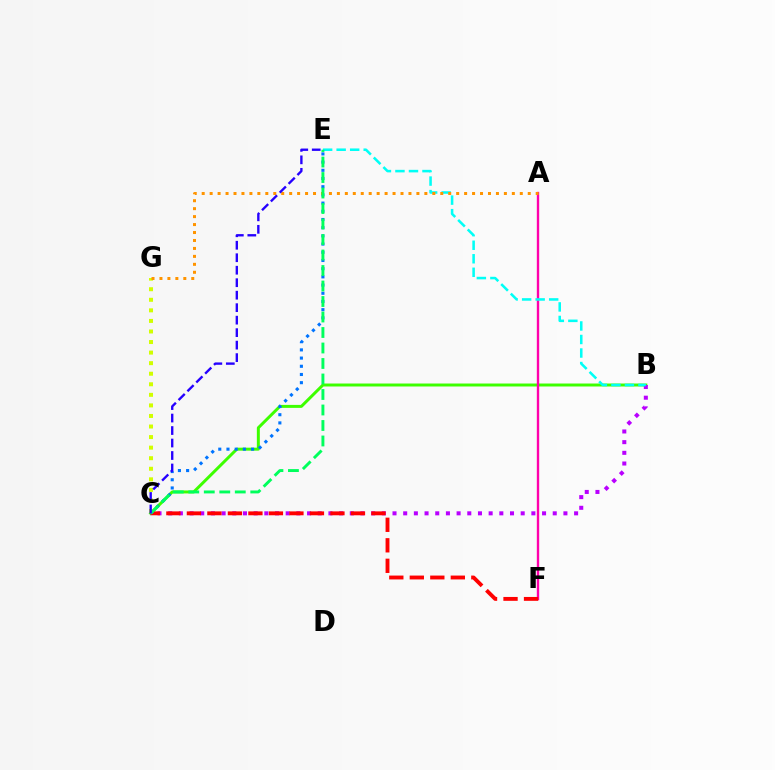{('B', 'C'): [{'color': '#3dff00', 'line_style': 'solid', 'thickness': 2.14}, {'color': '#b900ff', 'line_style': 'dotted', 'thickness': 2.9}], ('C', 'G'): [{'color': '#d1ff00', 'line_style': 'dotted', 'thickness': 2.87}], ('A', 'F'): [{'color': '#ff00ac', 'line_style': 'solid', 'thickness': 1.7}], ('C', 'F'): [{'color': '#ff0000', 'line_style': 'dashed', 'thickness': 2.79}], ('C', 'E'): [{'color': '#0074ff', 'line_style': 'dotted', 'thickness': 2.23}, {'color': '#00ff5c', 'line_style': 'dashed', 'thickness': 2.11}, {'color': '#2500ff', 'line_style': 'dashed', 'thickness': 1.7}], ('B', 'E'): [{'color': '#00fff6', 'line_style': 'dashed', 'thickness': 1.84}], ('A', 'G'): [{'color': '#ff9400', 'line_style': 'dotted', 'thickness': 2.16}]}